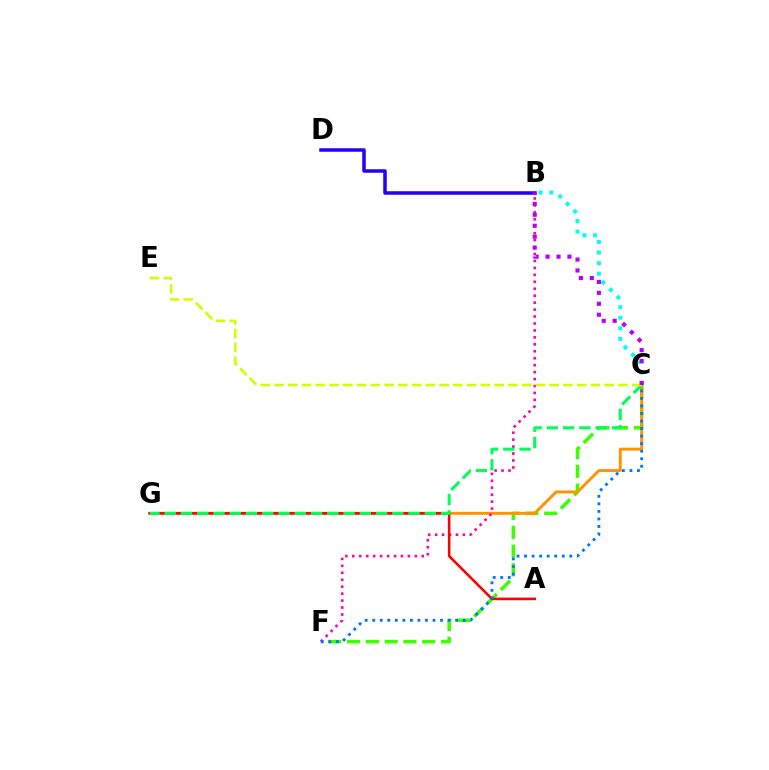{('C', 'F'): [{'color': '#3dff00', 'line_style': 'dashed', 'thickness': 2.55}, {'color': '#0074ff', 'line_style': 'dotted', 'thickness': 2.05}], ('C', 'G'): [{'color': '#ff9400', 'line_style': 'solid', 'thickness': 2.12}, {'color': '#00ff5c', 'line_style': 'dashed', 'thickness': 2.21}], ('B', 'F'): [{'color': '#ff00ac', 'line_style': 'dotted', 'thickness': 1.89}], ('B', 'C'): [{'color': '#00fff6', 'line_style': 'dotted', 'thickness': 2.88}, {'color': '#b900ff', 'line_style': 'dotted', 'thickness': 2.97}], ('A', 'G'): [{'color': '#ff0000', 'line_style': 'solid', 'thickness': 1.85}], ('B', 'D'): [{'color': '#2500ff', 'line_style': 'solid', 'thickness': 2.53}], ('C', 'E'): [{'color': '#d1ff00', 'line_style': 'dashed', 'thickness': 1.87}]}